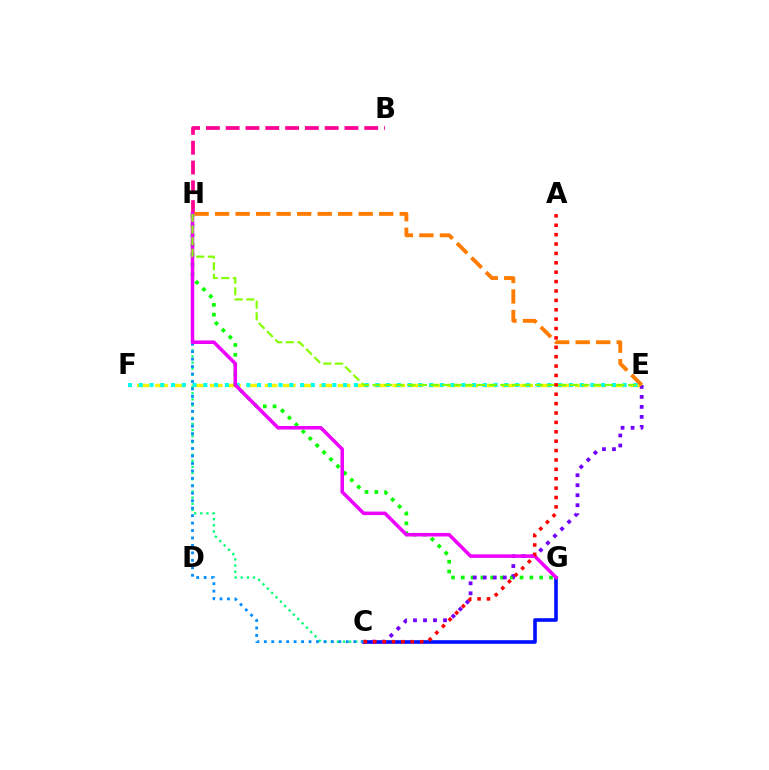{('E', 'F'): [{'color': '#fcf500', 'line_style': 'dashed', 'thickness': 2.48}, {'color': '#00fff6', 'line_style': 'dotted', 'thickness': 2.92}], ('C', 'G'): [{'color': '#0010ff', 'line_style': 'solid', 'thickness': 2.61}], ('G', 'H'): [{'color': '#08ff00', 'line_style': 'dotted', 'thickness': 2.66}, {'color': '#ee00ff', 'line_style': 'solid', 'thickness': 2.54}], ('C', 'H'): [{'color': '#00ff74', 'line_style': 'dotted', 'thickness': 1.67}, {'color': '#008cff', 'line_style': 'dotted', 'thickness': 2.02}], ('B', 'H'): [{'color': '#ff0094', 'line_style': 'dashed', 'thickness': 2.69}], ('C', 'E'): [{'color': '#7200ff', 'line_style': 'dotted', 'thickness': 2.72}], ('E', 'H'): [{'color': '#84ff00', 'line_style': 'dashed', 'thickness': 1.58}, {'color': '#ff7c00', 'line_style': 'dashed', 'thickness': 2.79}], ('A', 'C'): [{'color': '#ff0000', 'line_style': 'dotted', 'thickness': 2.55}]}